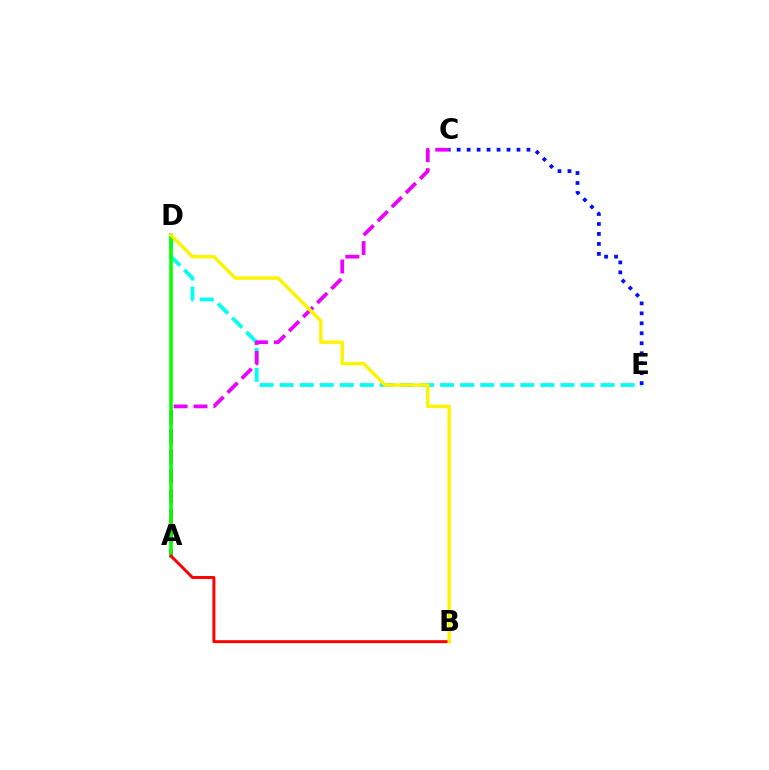{('D', 'E'): [{'color': '#00fff6', 'line_style': 'dashed', 'thickness': 2.72}], ('A', 'C'): [{'color': '#ee00ff', 'line_style': 'dashed', 'thickness': 2.7}], ('C', 'E'): [{'color': '#0010ff', 'line_style': 'dotted', 'thickness': 2.71}], ('A', 'D'): [{'color': '#08ff00', 'line_style': 'solid', 'thickness': 2.57}], ('A', 'B'): [{'color': '#ff0000', 'line_style': 'solid', 'thickness': 2.13}], ('B', 'D'): [{'color': '#fcf500', 'line_style': 'solid', 'thickness': 2.48}]}